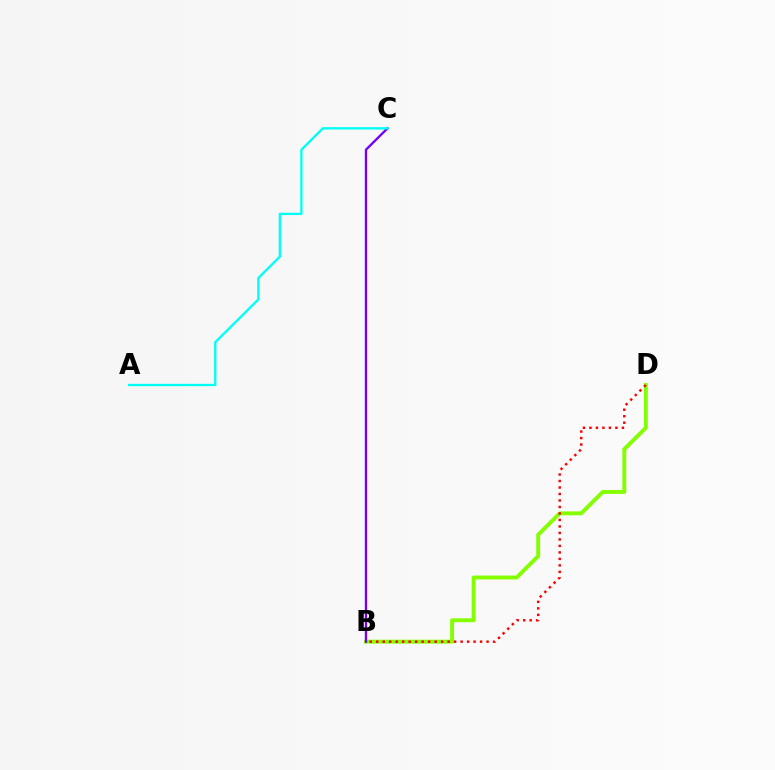{('B', 'D'): [{'color': '#84ff00', 'line_style': 'solid', 'thickness': 2.81}, {'color': '#ff0000', 'line_style': 'dotted', 'thickness': 1.76}], ('B', 'C'): [{'color': '#7200ff', 'line_style': 'solid', 'thickness': 1.68}], ('A', 'C'): [{'color': '#00fff6', 'line_style': 'solid', 'thickness': 1.68}]}